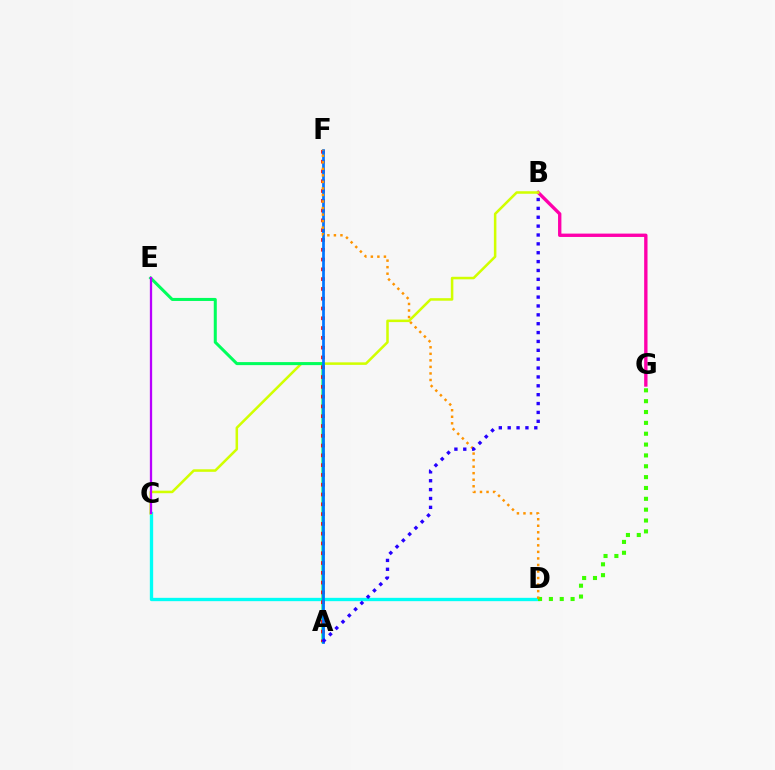{('C', 'D'): [{'color': '#00fff6', 'line_style': 'solid', 'thickness': 2.4}], ('D', 'G'): [{'color': '#3dff00', 'line_style': 'dotted', 'thickness': 2.95}], ('B', 'G'): [{'color': '#ff00ac', 'line_style': 'solid', 'thickness': 2.41}], ('B', 'C'): [{'color': '#d1ff00', 'line_style': 'solid', 'thickness': 1.82}], ('A', 'E'): [{'color': '#00ff5c', 'line_style': 'solid', 'thickness': 2.18}], ('C', 'E'): [{'color': '#b900ff', 'line_style': 'solid', 'thickness': 1.65}], ('A', 'F'): [{'color': '#ff0000', 'line_style': 'dotted', 'thickness': 2.66}, {'color': '#0074ff', 'line_style': 'solid', 'thickness': 1.96}], ('D', 'F'): [{'color': '#ff9400', 'line_style': 'dotted', 'thickness': 1.78}], ('A', 'B'): [{'color': '#2500ff', 'line_style': 'dotted', 'thickness': 2.41}]}